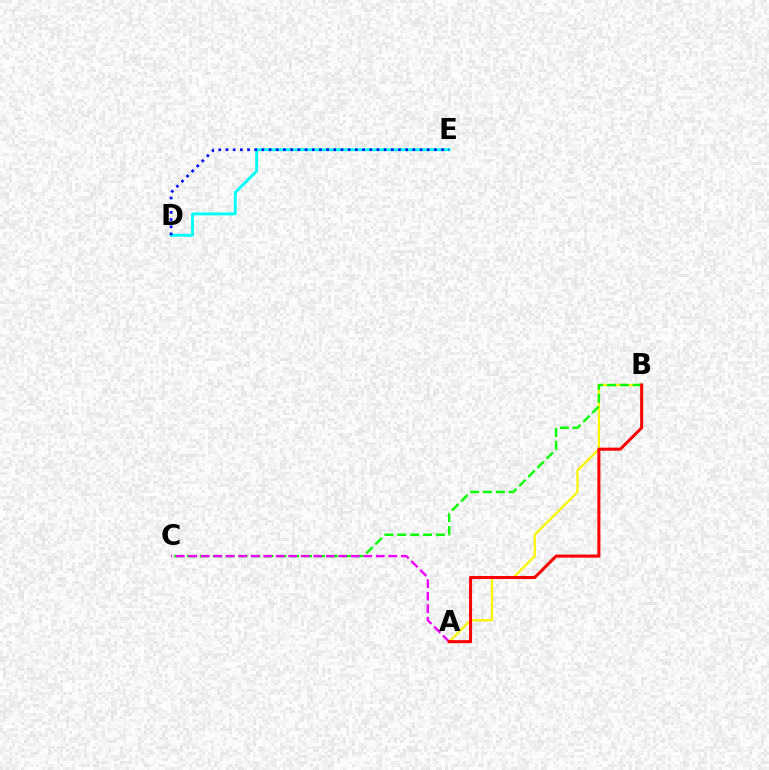{('A', 'B'): [{'color': '#fcf500', 'line_style': 'solid', 'thickness': 1.62}, {'color': '#ff0000', 'line_style': 'solid', 'thickness': 2.19}], ('B', 'C'): [{'color': '#08ff00', 'line_style': 'dashed', 'thickness': 1.75}], ('D', 'E'): [{'color': '#00fff6', 'line_style': 'solid', 'thickness': 2.06}, {'color': '#0010ff', 'line_style': 'dotted', 'thickness': 1.95}], ('A', 'C'): [{'color': '#ee00ff', 'line_style': 'dashed', 'thickness': 1.7}]}